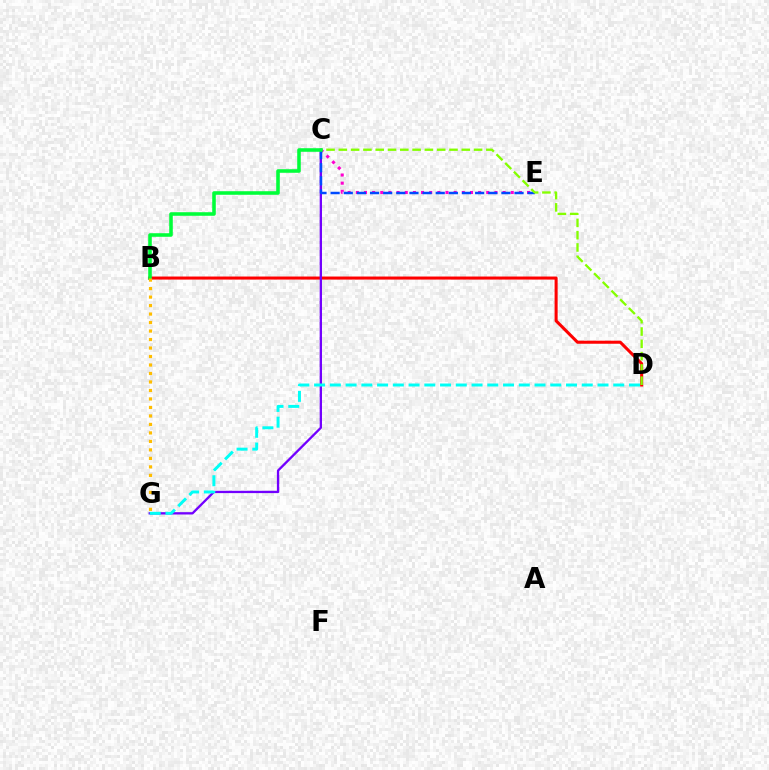{('C', 'E'): [{'color': '#ff00cf', 'line_style': 'dotted', 'thickness': 2.21}, {'color': '#004bff', 'line_style': 'dashed', 'thickness': 1.78}], ('B', 'D'): [{'color': '#ff0000', 'line_style': 'solid', 'thickness': 2.19}], ('C', 'G'): [{'color': '#7200ff', 'line_style': 'solid', 'thickness': 1.67}], ('D', 'G'): [{'color': '#00fff6', 'line_style': 'dashed', 'thickness': 2.14}], ('C', 'D'): [{'color': '#84ff00', 'line_style': 'dashed', 'thickness': 1.67}], ('B', 'C'): [{'color': '#00ff39', 'line_style': 'solid', 'thickness': 2.56}], ('B', 'G'): [{'color': '#ffbd00', 'line_style': 'dotted', 'thickness': 2.31}]}